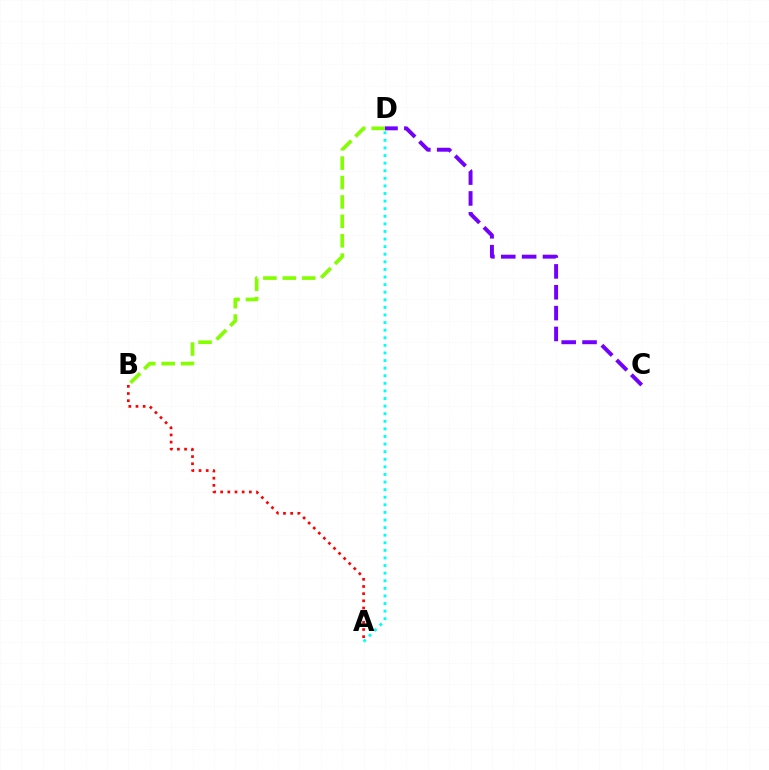{('A', 'B'): [{'color': '#ff0000', 'line_style': 'dotted', 'thickness': 1.95}], ('C', 'D'): [{'color': '#7200ff', 'line_style': 'dashed', 'thickness': 2.83}], ('B', 'D'): [{'color': '#84ff00', 'line_style': 'dashed', 'thickness': 2.64}], ('A', 'D'): [{'color': '#00fff6', 'line_style': 'dotted', 'thickness': 2.06}]}